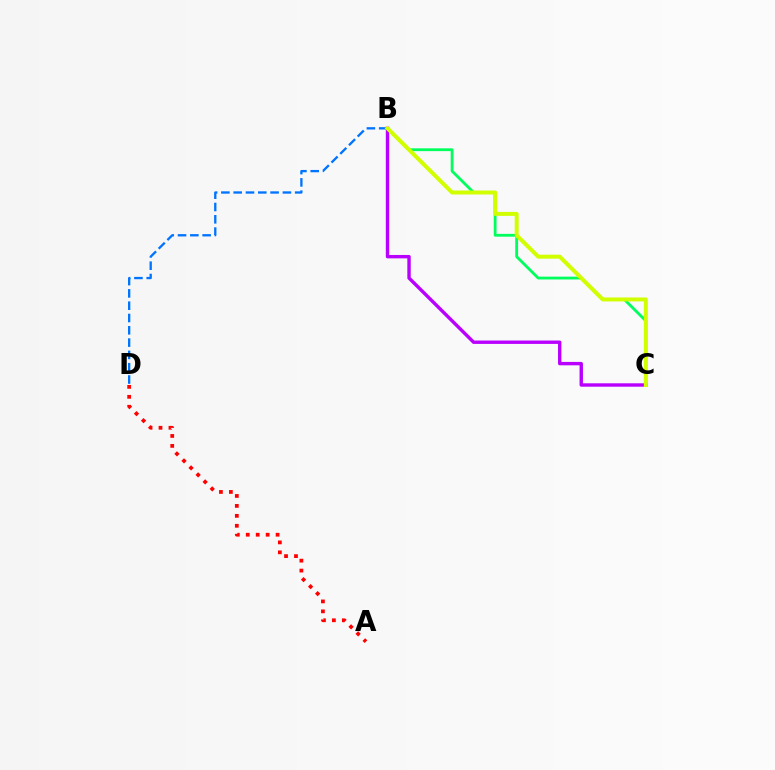{('B', 'C'): [{'color': '#00ff5c', 'line_style': 'solid', 'thickness': 2.02}, {'color': '#b900ff', 'line_style': 'solid', 'thickness': 2.44}, {'color': '#d1ff00', 'line_style': 'solid', 'thickness': 2.86}], ('B', 'D'): [{'color': '#0074ff', 'line_style': 'dashed', 'thickness': 1.67}], ('A', 'D'): [{'color': '#ff0000', 'line_style': 'dotted', 'thickness': 2.7}]}